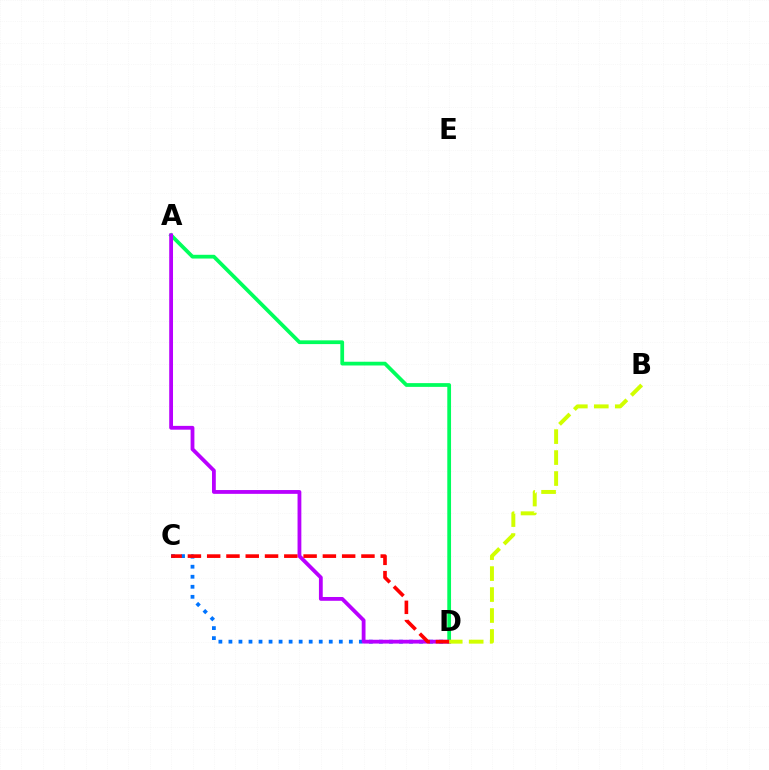{('A', 'D'): [{'color': '#00ff5c', 'line_style': 'solid', 'thickness': 2.7}, {'color': '#b900ff', 'line_style': 'solid', 'thickness': 2.74}], ('C', 'D'): [{'color': '#0074ff', 'line_style': 'dotted', 'thickness': 2.73}, {'color': '#ff0000', 'line_style': 'dashed', 'thickness': 2.62}], ('B', 'D'): [{'color': '#d1ff00', 'line_style': 'dashed', 'thickness': 2.85}]}